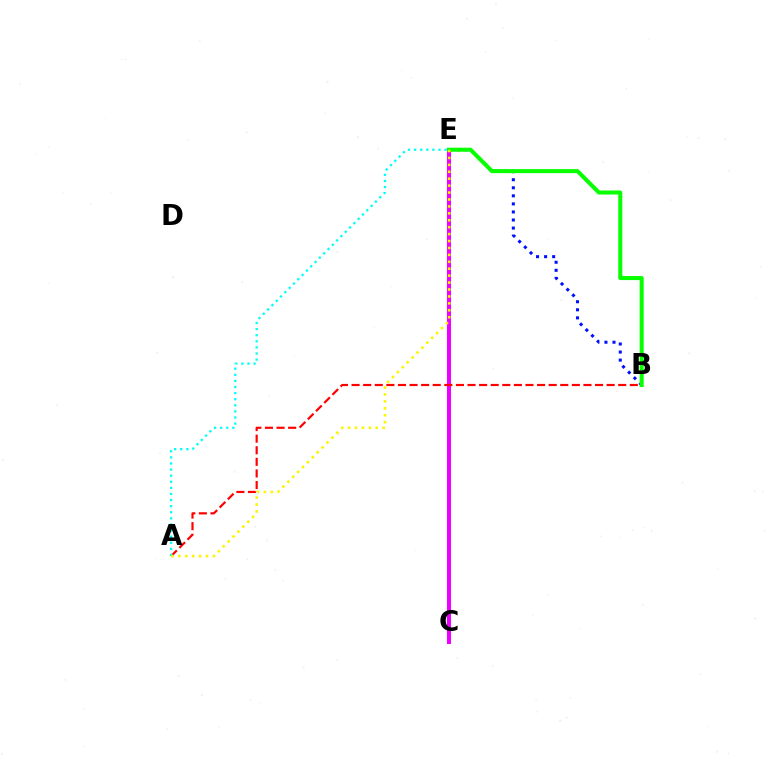{('C', 'E'): [{'color': '#ee00ff', 'line_style': 'solid', 'thickness': 2.91}], ('B', 'E'): [{'color': '#0010ff', 'line_style': 'dotted', 'thickness': 2.19}, {'color': '#08ff00', 'line_style': 'solid', 'thickness': 2.91}], ('A', 'B'): [{'color': '#ff0000', 'line_style': 'dashed', 'thickness': 1.57}], ('A', 'E'): [{'color': '#00fff6', 'line_style': 'dotted', 'thickness': 1.66}, {'color': '#fcf500', 'line_style': 'dotted', 'thickness': 1.88}]}